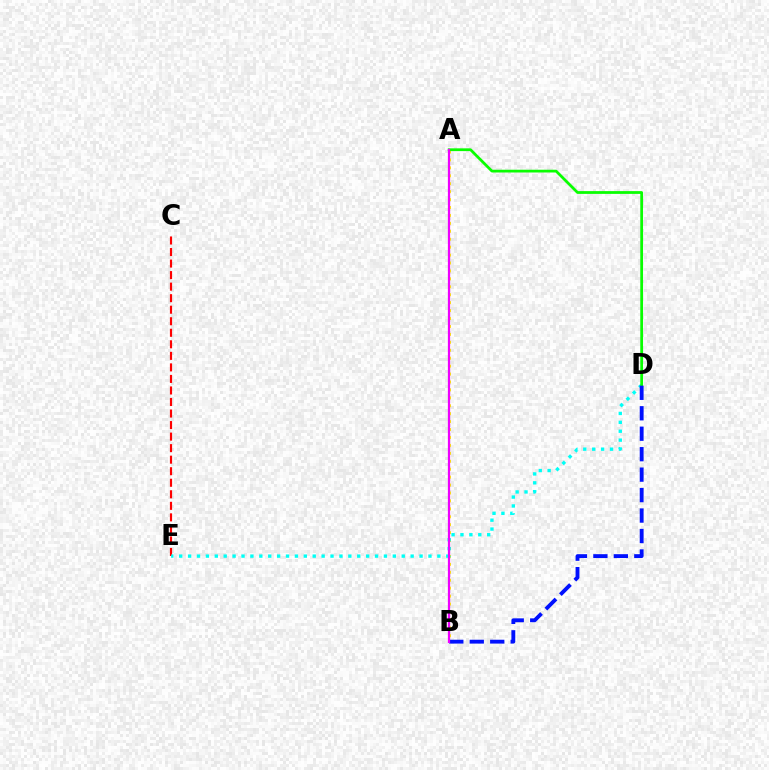{('A', 'B'): [{'color': '#fcf500', 'line_style': 'dotted', 'thickness': 2.15}, {'color': '#ee00ff', 'line_style': 'solid', 'thickness': 1.62}], ('C', 'E'): [{'color': '#ff0000', 'line_style': 'dashed', 'thickness': 1.57}], ('D', 'E'): [{'color': '#00fff6', 'line_style': 'dotted', 'thickness': 2.42}], ('A', 'D'): [{'color': '#08ff00', 'line_style': 'solid', 'thickness': 1.99}], ('B', 'D'): [{'color': '#0010ff', 'line_style': 'dashed', 'thickness': 2.78}]}